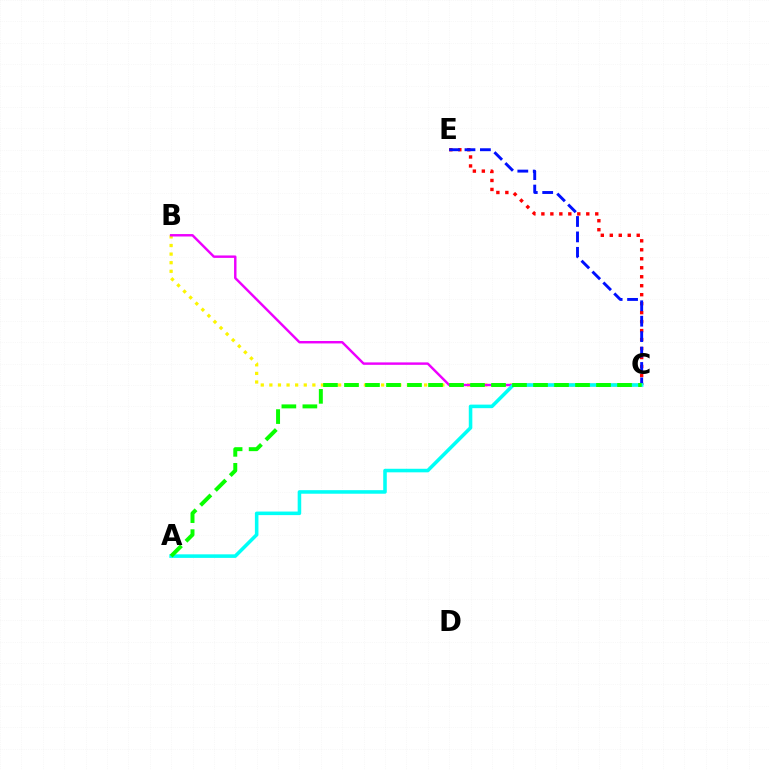{('B', 'C'): [{'color': '#fcf500', 'line_style': 'dotted', 'thickness': 2.34}, {'color': '#ee00ff', 'line_style': 'solid', 'thickness': 1.75}], ('C', 'E'): [{'color': '#ff0000', 'line_style': 'dotted', 'thickness': 2.44}, {'color': '#0010ff', 'line_style': 'dashed', 'thickness': 2.1}], ('A', 'C'): [{'color': '#00fff6', 'line_style': 'solid', 'thickness': 2.56}, {'color': '#08ff00', 'line_style': 'dashed', 'thickness': 2.85}]}